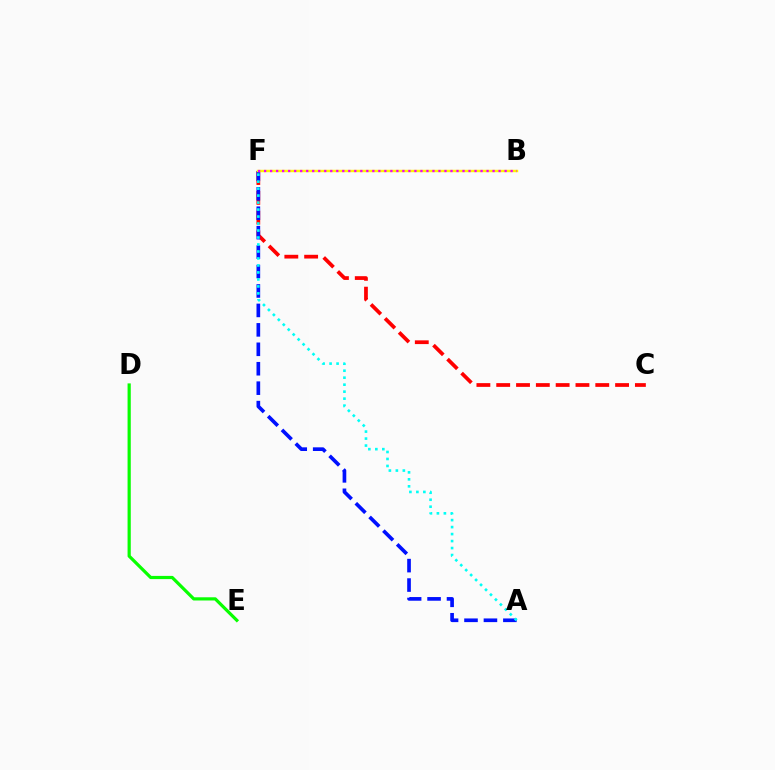{('C', 'F'): [{'color': '#ff0000', 'line_style': 'dashed', 'thickness': 2.69}], ('A', 'F'): [{'color': '#0010ff', 'line_style': 'dashed', 'thickness': 2.64}, {'color': '#00fff6', 'line_style': 'dotted', 'thickness': 1.9}], ('D', 'E'): [{'color': '#08ff00', 'line_style': 'solid', 'thickness': 2.3}], ('B', 'F'): [{'color': '#fcf500', 'line_style': 'solid', 'thickness': 1.76}, {'color': '#ee00ff', 'line_style': 'dotted', 'thickness': 1.63}]}